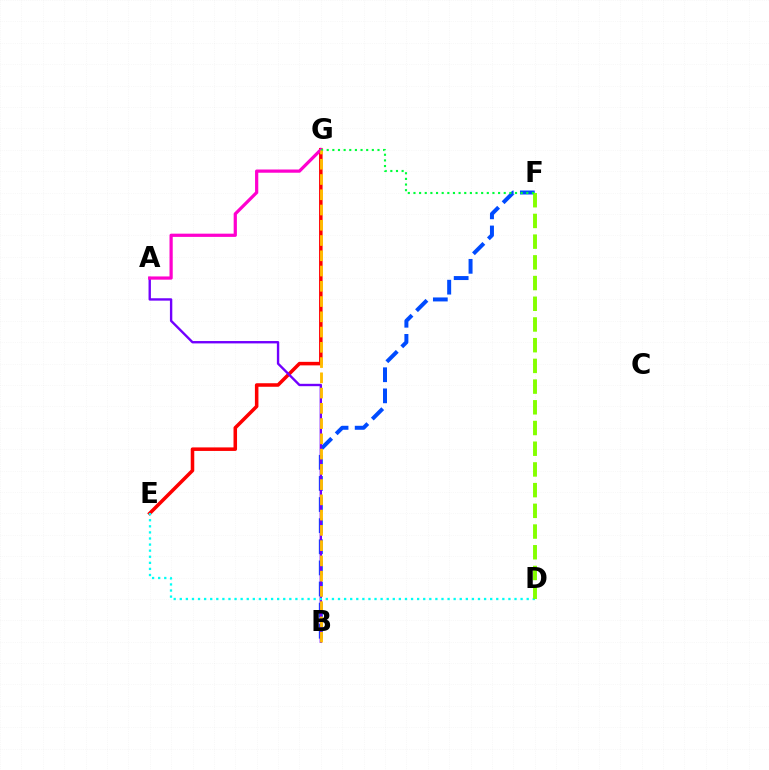{('E', 'G'): [{'color': '#ff0000', 'line_style': 'solid', 'thickness': 2.54}], ('B', 'F'): [{'color': '#004bff', 'line_style': 'dashed', 'thickness': 2.87}], ('A', 'B'): [{'color': '#7200ff', 'line_style': 'solid', 'thickness': 1.71}], ('A', 'G'): [{'color': '#ff00cf', 'line_style': 'solid', 'thickness': 2.32}], ('D', 'E'): [{'color': '#00fff6', 'line_style': 'dotted', 'thickness': 1.65}], ('D', 'F'): [{'color': '#84ff00', 'line_style': 'dashed', 'thickness': 2.81}], ('F', 'G'): [{'color': '#00ff39', 'line_style': 'dotted', 'thickness': 1.53}], ('B', 'G'): [{'color': '#ffbd00', 'line_style': 'dashed', 'thickness': 2.07}]}